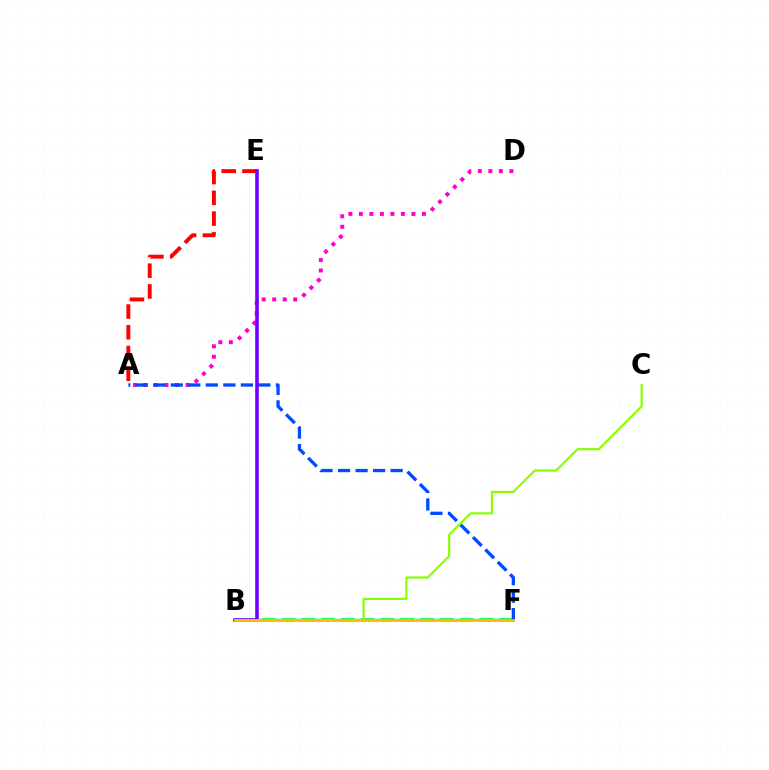{('B', 'F'): [{'color': '#00fff6', 'line_style': 'solid', 'thickness': 1.76}, {'color': '#00ff39', 'line_style': 'dashed', 'thickness': 2.69}, {'color': '#ffbd00', 'line_style': 'solid', 'thickness': 1.96}], ('A', 'D'): [{'color': '#ff00cf', 'line_style': 'dotted', 'thickness': 2.86}], ('A', 'F'): [{'color': '#004bff', 'line_style': 'dashed', 'thickness': 2.38}], ('A', 'E'): [{'color': '#ff0000', 'line_style': 'dashed', 'thickness': 2.82}], ('B', 'E'): [{'color': '#7200ff', 'line_style': 'solid', 'thickness': 2.59}], ('B', 'C'): [{'color': '#84ff00', 'line_style': 'solid', 'thickness': 1.55}]}